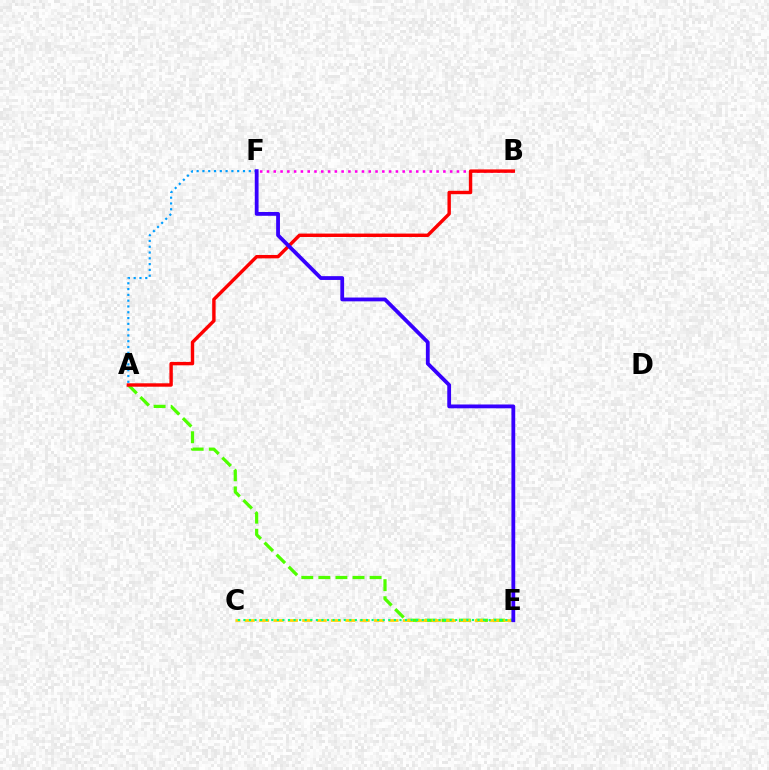{('A', 'F'): [{'color': '#009eff', 'line_style': 'dotted', 'thickness': 1.57}], ('A', 'E'): [{'color': '#4fff00', 'line_style': 'dashed', 'thickness': 2.32}], ('B', 'F'): [{'color': '#ff00ed', 'line_style': 'dotted', 'thickness': 1.84}], ('C', 'E'): [{'color': '#ffd500', 'line_style': 'dashed', 'thickness': 1.95}, {'color': '#00ff86', 'line_style': 'dotted', 'thickness': 1.51}], ('A', 'B'): [{'color': '#ff0000', 'line_style': 'solid', 'thickness': 2.45}], ('E', 'F'): [{'color': '#3700ff', 'line_style': 'solid', 'thickness': 2.74}]}